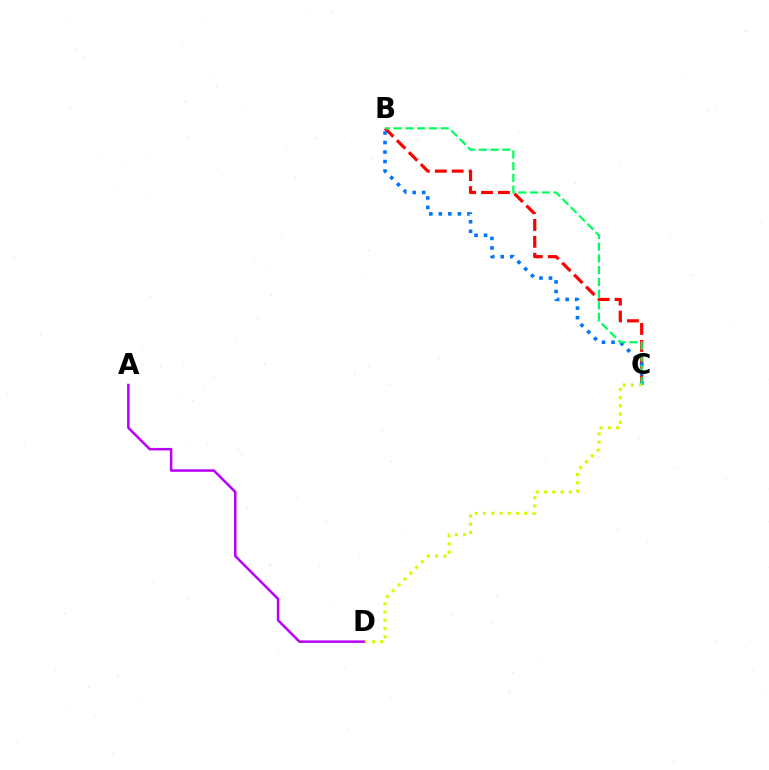{('B', 'C'): [{'color': '#ff0000', 'line_style': 'dashed', 'thickness': 2.3}, {'color': '#0074ff', 'line_style': 'dotted', 'thickness': 2.59}, {'color': '#00ff5c', 'line_style': 'dashed', 'thickness': 1.6}], ('C', 'D'): [{'color': '#d1ff00', 'line_style': 'dotted', 'thickness': 2.24}], ('A', 'D'): [{'color': '#b900ff', 'line_style': 'solid', 'thickness': 1.8}]}